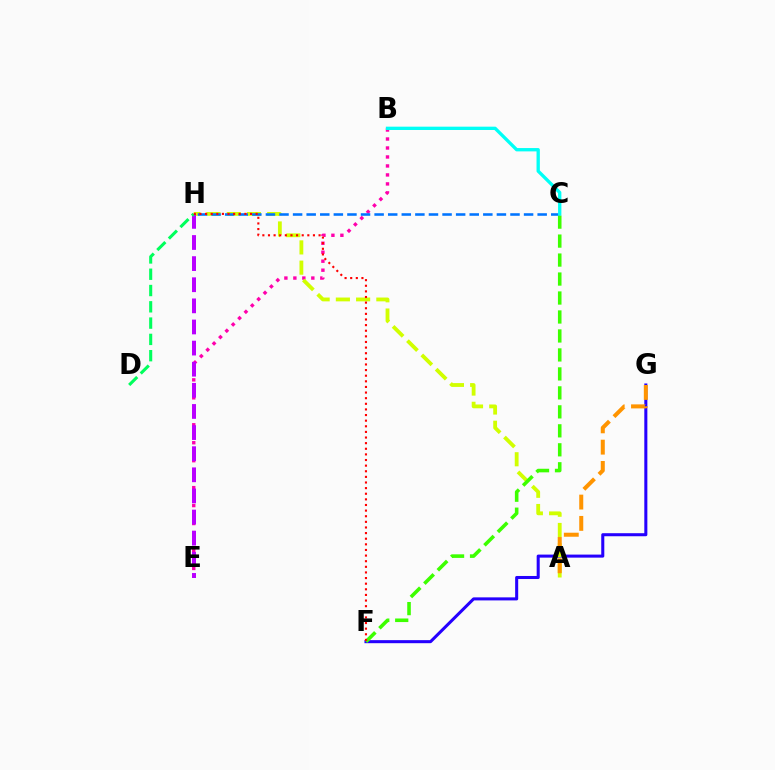{('B', 'E'): [{'color': '#ff00ac', 'line_style': 'dotted', 'thickness': 2.44}], ('F', 'G'): [{'color': '#2500ff', 'line_style': 'solid', 'thickness': 2.19}], ('A', 'H'): [{'color': '#d1ff00', 'line_style': 'dashed', 'thickness': 2.75}], ('A', 'G'): [{'color': '#ff9400', 'line_style': 'dashed', 'thickness': 2.89}], ('C', 'H'): [{'color': '#0074ff', 'line_style': 'dashed', 'thickness': 1.85}], ('C', 'F'): [{'color': '#3dff00', 'line_style': 'dashed', 'thickness': 2.58}], ('E', 'H'): [{'color': '#b900ff', 'line_style': 'dashed', 'thickness': 2.87}], ('D', 'H'): [{'color': '#00ff5c', 'line_style': 'dashed', 'thickness': 2.21}], ('B', 'C'): [{'color': '#00fff6', 'line_style': 'solid', 'thickness': 2.39}], ('F', 'H'): [{'color': '#ff0000', 'line_style': 'dotted', 'thickness': 1.53}]}